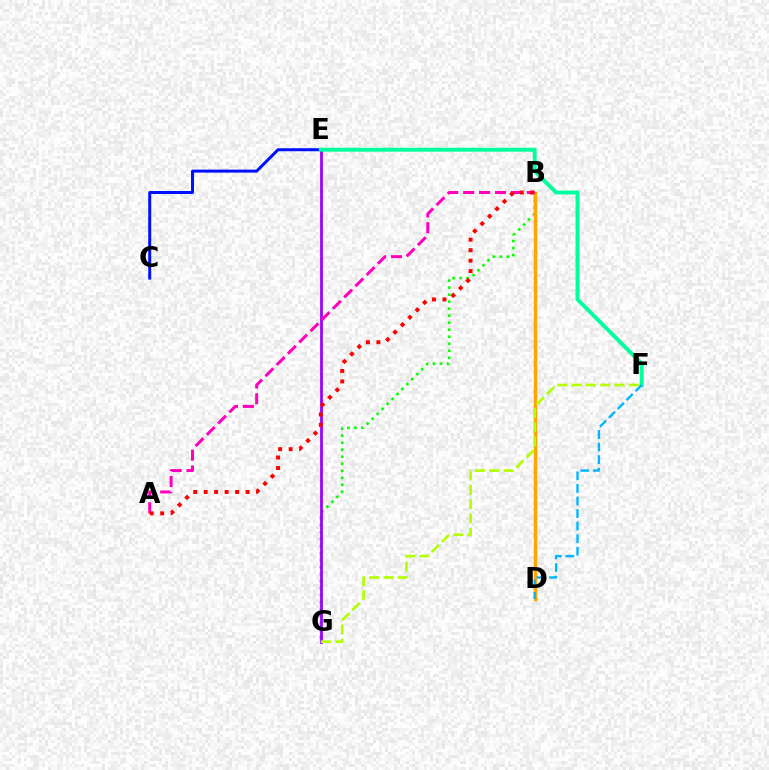{('B', 'G'): [{'color': '#08ff00', 'line_style': 'dotted', 'thickness': 1.91}], ('E', 'G'): [{'color': '#9b00ff', 'line_style': 'solid', 'thickness': 1.98}], ('B', 'D'): [{'color': '#ffa500', 'line_style': 'solid', 'thickness': 2.5}], ('C', 'E'): [{'color': '#0010ff', 'line_style': 'solid', 'thickness': 2.16}], ('A', 'B'): [{'color': '#ff00bd', 'line_style': 'dashed', 'thickness': 2.16}, {'color': '#ff0000', 'line_style': 'dotted', 'thickness': 2.85}], ('E', 'F'): [{'color': '#00ff9d', 'line_style': 'solid', 'thickness': 2.81}], ('D', 'F'): [{'color': '#00b5ff', 'line_style': 'dashed', 'thickness': 1.71}], ('F', 'G'): [{'color': '#b3ff00', 'line_style': 'dashed', 'thickness': 1.94}]}